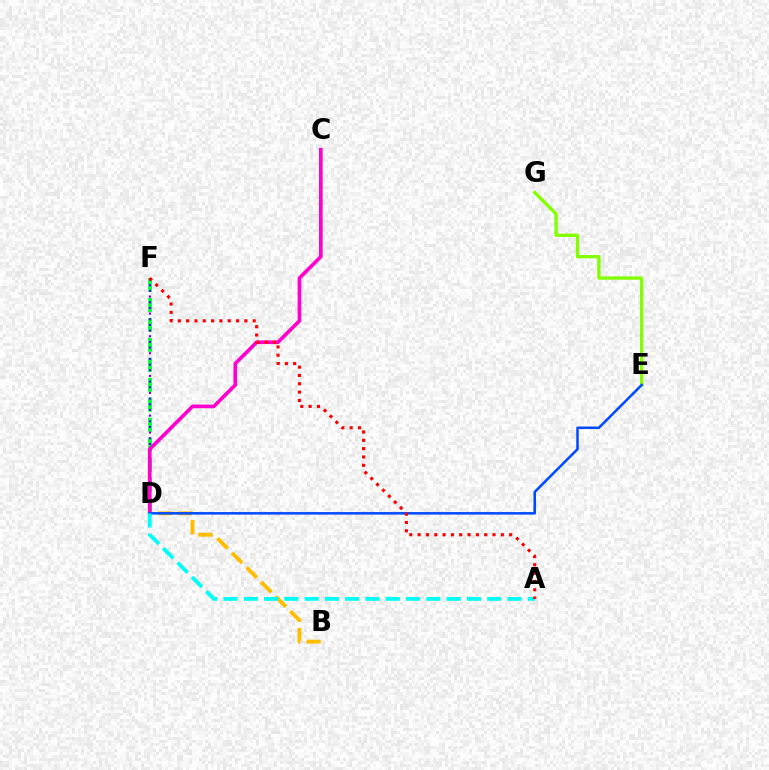{('D', 'F'): [{'color': '#00ff39', 'line_style': 'dashed', 'thickness': 2.71}, {'color': '#7200ff', 'line_style': 'dotted', 'thickness': 1.54}], ('E', 'G'): [{'color': '#84ff00', 'line_style': 'solid', 'thickness': 2.4}], ('B', 'D'): [{'color': '#ffbd00', 'line_style': 'dashed', 'thickness': 2.8}], ('C', 'D'): [{'color': '#ff00cf', 'line_style': 'solid', 'thickness': 2.63}], ('D', 'E'): [{'color': '#004bff', 'line_style': 'solid', 'thickness': 1.83}], ('A', 'D'): [{'color': '#00fff6', 'line_style': 'dashed', 'thickness': 2.76}], ('A', 'F'): [{'color': '#ff0000', 'line_style': 'dotted', 'thickness': 2.26}]}